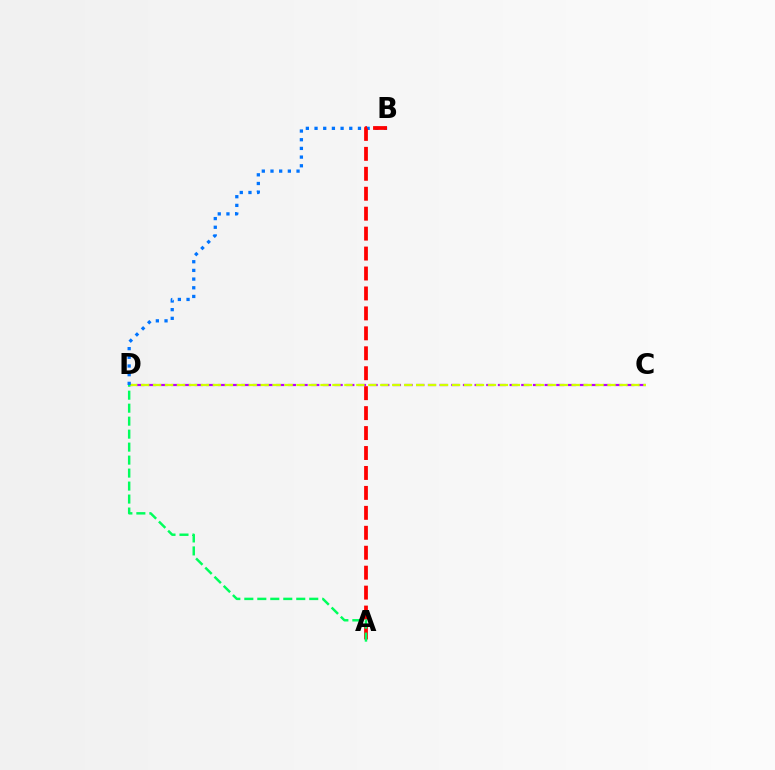{('C', 'D'): [{'color': '#b900ff', 'line_style': 'dashed', 'thickness': 1.58}, {'color': '#d1ff00', 'line_style': 'dashed', 'thickness': 1.62}], ('B', 'D'): [{'color': '#0074ff', 'line_style': 'dotted', 'thickness': 2.36}], ('A', 'B'): [{'color': '#ff0000', 'line_style': 'dashed', 'thickness': 2.71}], ('A', 'D'): [{'color': '#00ff5c', 'line_style': 'dashed', 'thickness': 1.76}]}